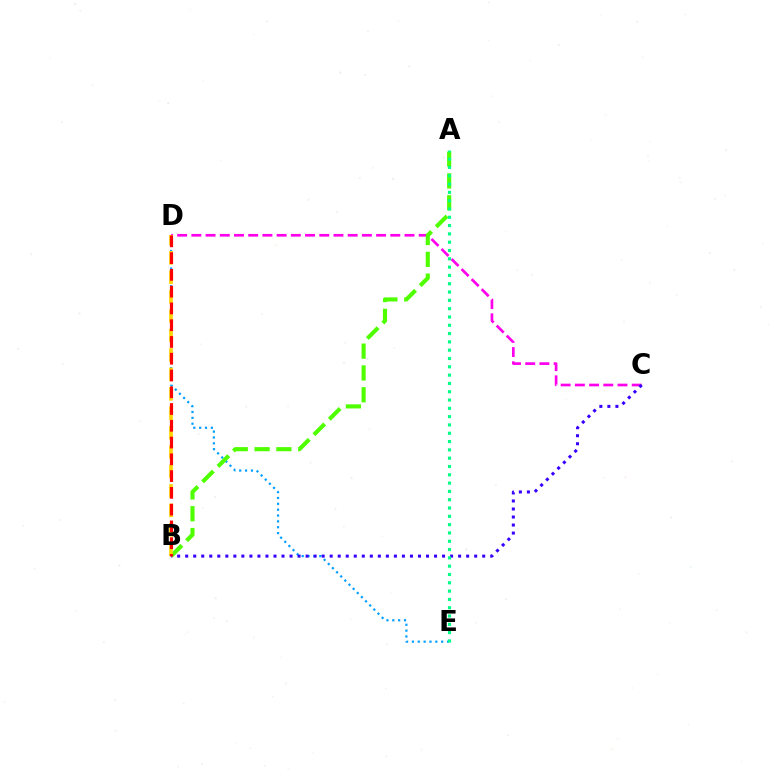{('D', 'E'): [{'color': '#009eff', 'line_style': 'dotted', 'thickness': 1.59}], ('C', 'D'): [{'color': '#ff00ed', 'line_style': 'dashed', 'thickness': 1.93}], ('B', 'C'): [{'color': '#3700ff', 'line_style': 'dotted', 'thickness': 2.18}], ('A', 'B'): [{'color': '#4fff00', 'line_style': 'dashed', 'thickness': 2.96}], ('B', 'D'): [{'color': '#ffd500', 'line_style': 'dashed', 'thickness': 2.64}, {'color': '#ff0000', 'line_style': 'dashed', 'thickness': 2.28}], ('A', 'E'): [{'color': '#00ff86', 'line_style': 'dotted', 'thickness': 2.26}]}